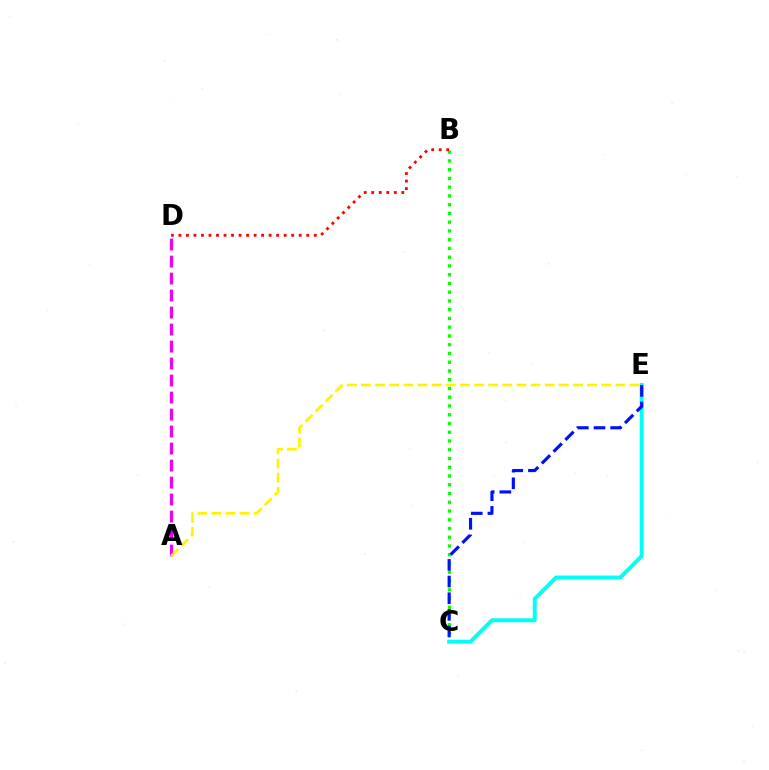{('B', 'C'): [{'color': '#08ff00', 'line_style': 'dotted', 'thickness': 2.38}], ('C', 'E'): [{'color': '#00fff6', 'line_style': 'solid', 'thickness': 2.84}, {'color': '#0010ff', 'line_style': 'dashed', 'thickness': 2.26}], ('A', 'D'): [{'color': '#ee00ff', 'line_style': 'dashed', 'thickness': 2.31}], ('B', 'D'): [{'color': '#ff0000', 'line_style': 'dotted', 'thickness': 2.04}], ('A', 'E'): [{'color': '#fcf500', 'line_style': 'dashed', 'thickness': 1.92}]}